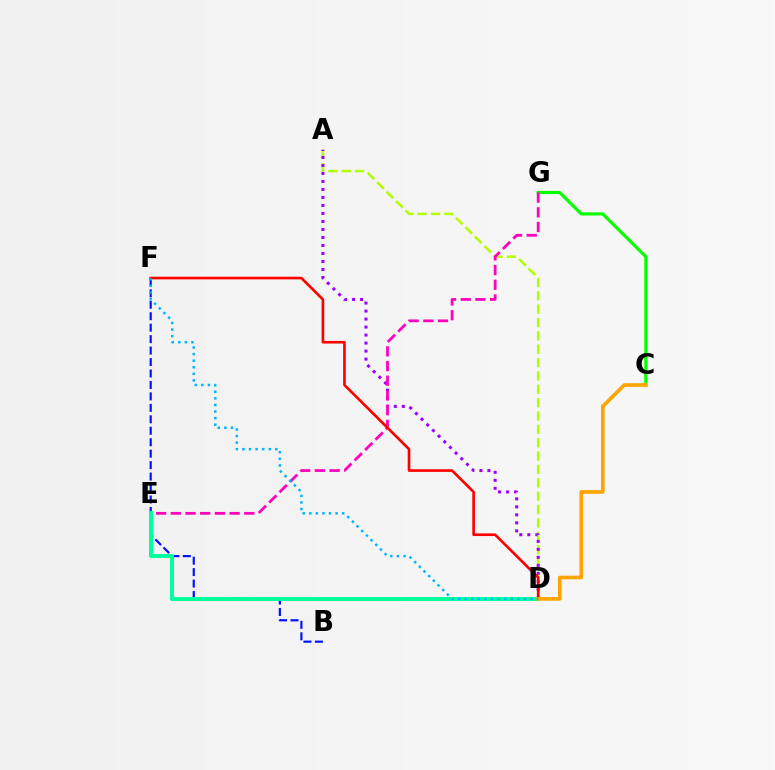{('A', 'D'): [{'color': '#b3ff00', 'line_style': 'dashed', 'thickness': 1.81}, {'color': '#9b00ff', 'line_style': 'dotted', 'thickness': 2.17}], ('C', 'G'): [{'color': '#08ff00', 'line_style': 'solid', 'thickness': 2.29}], ('E', 'G'): [{'color': '#ff00bd', 'line_style': 'dashed', 'thickness': 2.0}], ('D', 'F'): [{'color': '#ff0000', 'line_style': 'solid', 'thickness': 1.91}, {'color': '#00b5ff', 'line_style': 'dotted', 'thickness': 1.79}], ('B', 'F'): [{'color': '#0010ff', 'line_style': 'dashed', 'thickness': 1.56}], ('D', 'E'): [{'color': '#00ff9d', 'line_style': 'solid', 'thickness': 2.83}], ('C', 'D'): [{'color': '#ffa500', 'line_style': 'solid', 'thickness': 2.63}]}